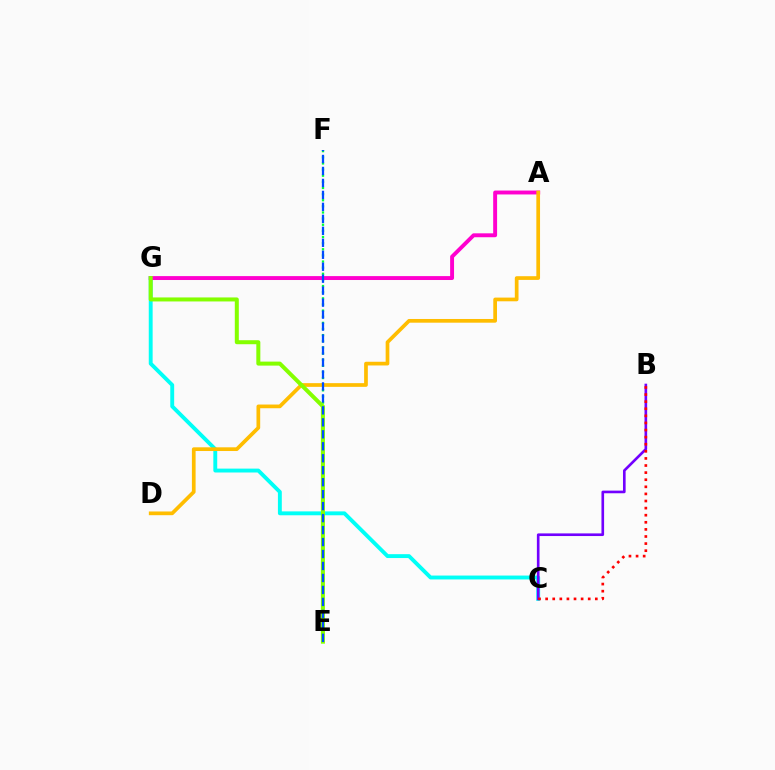{('E', 'F'): [{'color': '#00ff39', 'line_style': 'dotted', 'thickness': 1.67}, {'color': '#004bff', 'line_style': 'dashed', 'thickness': 1.63}], ('C', 'G'): [{'color': '#00fff6', 'line_style': 'solid', 'thickness': 2.8}], ('A', 'G'): [{'color': '#ff00cf', 'line_style': 'solid', 'thickness': 2.81}], ('A', 'D'): [{'color': '#ffbd00', 'line_style': 'solid', 'thickness': 2.67}], ('E', 'G'): [{'color': '#84ff00', 'line_style': 'solid', 'thickness': 2.89}], ('B', 'C'): [{'color': '#7200ff', 'line_style': 'solid', 'thickness': 1.9}, {'color': '#ff0000', 'line_style': 'dotted', 'thickness': 1.93}]}